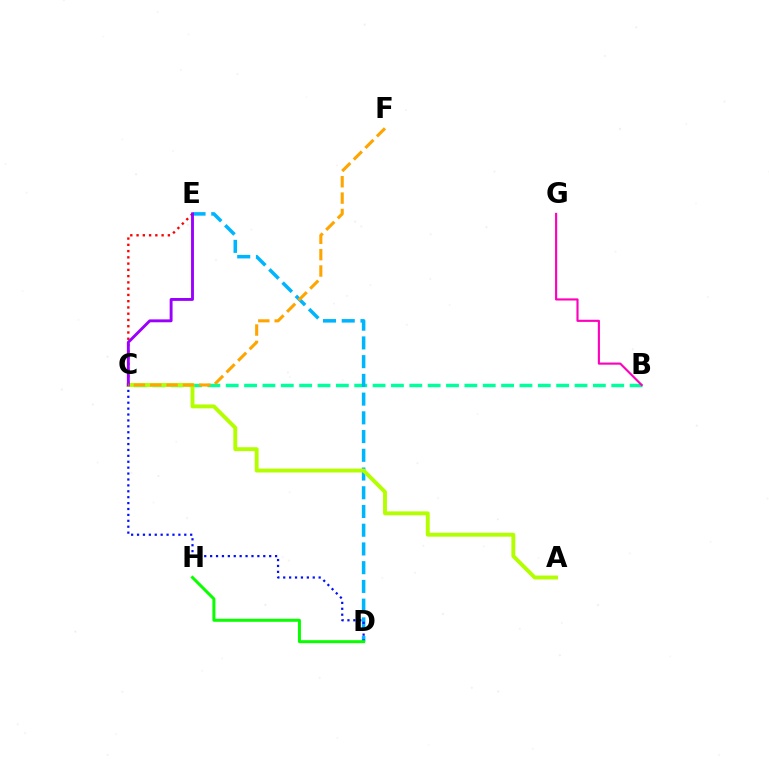{('B', 'C'): [{'color': '#00ff9d', 'line_style': 'dashed', 'thickness': 2.49}], ('B', 'G'): [{'color': '#ff00bd', 'line_style': 'solid', 'thickness': 1.53}], ('D', 'E'): [{'color': '#00b5ff', 'line_style': 'dashed', 'thickness': 2.54}], ('C', 'D'): [{'color': '#0010ff', 'line_style': 'dotted', 'thickness': 1.6}], ('D', 'H'): [{'color': '#08ff00', 'line_style': 'solid', 'thickness': 2.15}], ('A', 'C'): [{'color': '#b3ff00', 'line_style': 'solid', 'thickness': 2.81}], ('C', 'E'): [{'color': '#ff0000', 'line_style': 'dotted', 'thickness': 1.7}, {'color': '#9b00ff', 'line_style': 'solid', 'thickness': 2.08}], ('C', 'F'): [{'color': '#ffa500', 'line_style': 'dashed', 'thickness': 2.22}]}